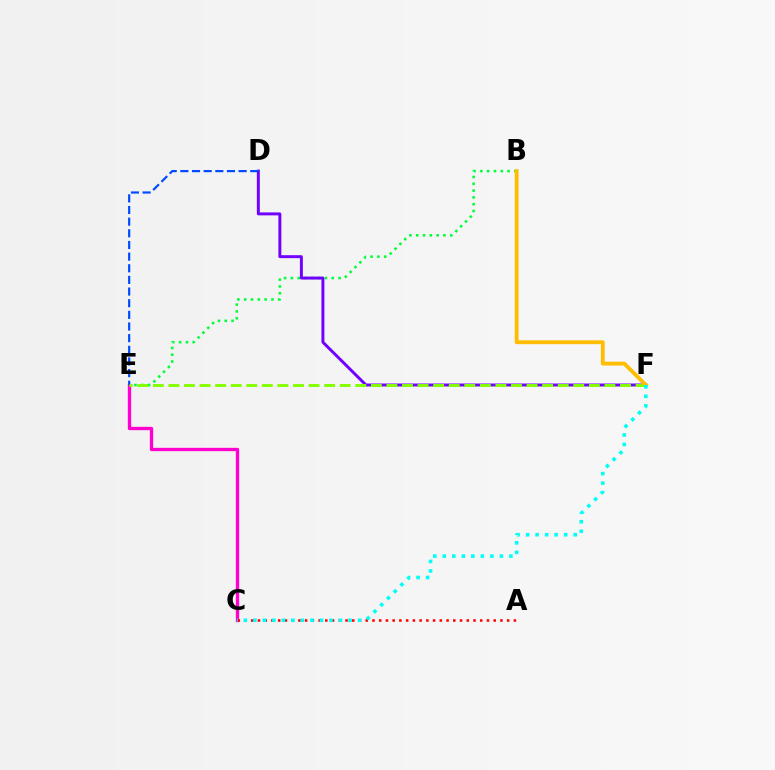{('B', 'E'): [{'color': '#00ff39', 'line_style': 'dotted', 'thickness': 1.85}], ('D', 'F'): [{'color': '#7200ff', 'line_style': 'solid', 'thickness': 2.13}], ('C', 'E'): [{'color': '#ff00cf', 'line_style': 'solid', 'thickness': 2.4}], ('D', 'E'): [{'color': '#004bff', 'line_style': 'dashed', 'thickness': 1.58}], ('E', 'F'): [{'color': '#84ff00', 'line_style': 'dashed', 'thickness': 2.12}], ('B', 'F'): [{'color': '#ffbd00', 'line_style': 'solid', 'thickness': 2.77}], ('A', 'C'): [{'color': '#ff0000', 'line_style': 'dotted', 'thickness': 1.83}], ('C', 'F'): [{'color': '#00fff6', 'line_style': 'dotted', 'thickness': 2.59}]}